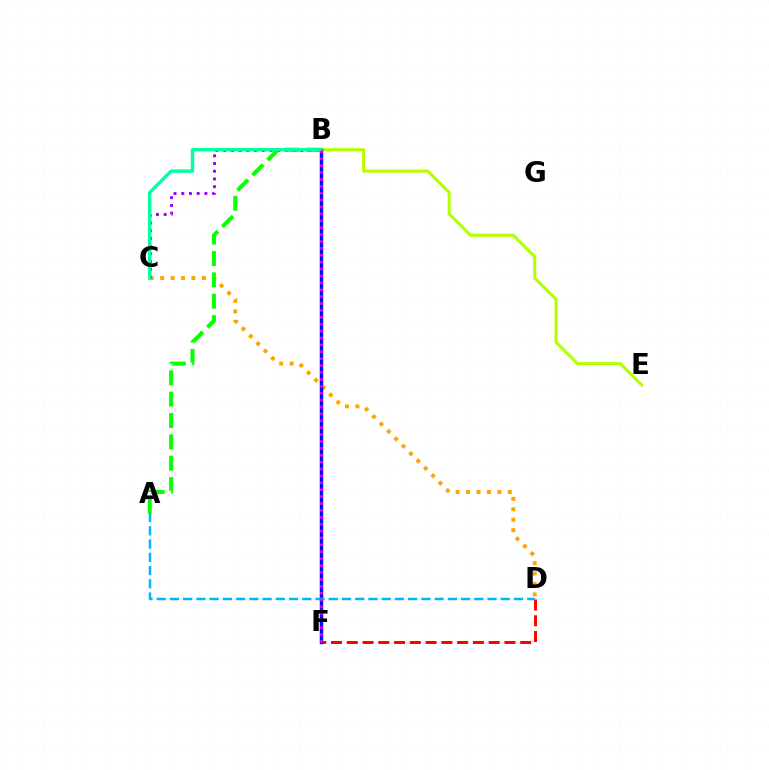{('D', 'F'): [{'color': '#ff0000', 'line_style': 'dashed', 'thickness': 2.14}], ('B', 'E'): [{'color': '#b3ff00', 'line_style': 'solid', 'thickness': 2.2}], ('C', 'D'): [{'color': '#ffa500', 'line_style': 'dotted', 'thickness': 2.84}], ('B', 'F'): [{'color': '#0010ff', 'line_style': 'solid', 'thickness': 2.5}, {'color': '#ff00bd', 'line_style': 'dotted', 'thickness': 1.87}], ('B', 'C'): [{'color': '#9b00ff', 'line_style': 'dotted', 'thickness': 2.1}, {'color': '#00ff9d', 'line_style': 'solid', 'thickness': 2.42}], ('A', 'B'): [{'color': '#08ff00', 'line_style': 'dashed', 'thickness': 2.9}], ('A', 'D'): [{'color': '#00b5ff', 'line_style': 'dashed', 'thickness': 1.8}]}